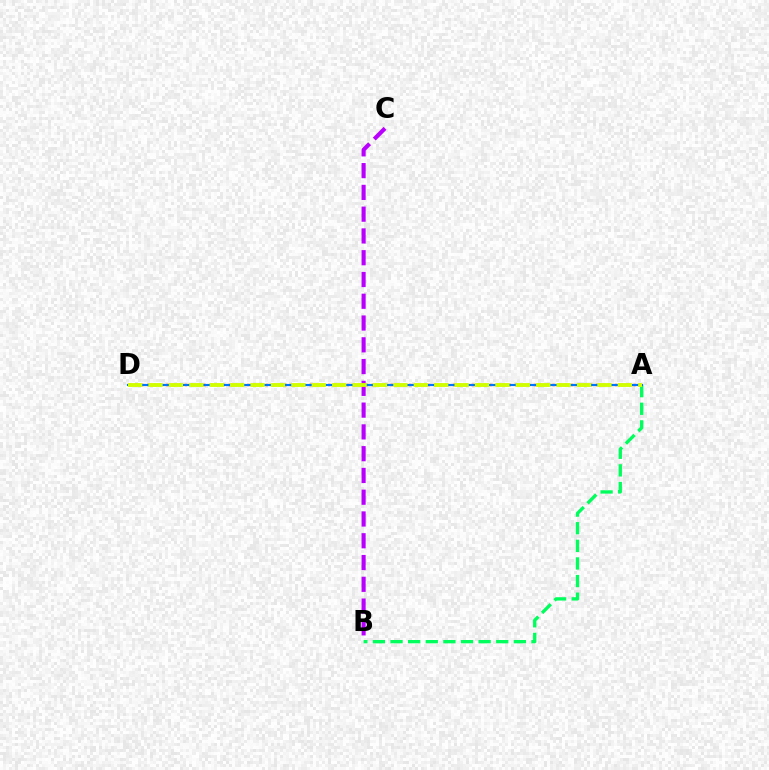{('B', 'C'): [{'color': '#b900ff', 'line_style': 'dashed', 'thickness': 2.96}], ('A', 'B'): [{'color': '#00ff5c', 'line_style': 'dashed', 'thickness': 2.39}], ('A', 'D'): [{'color': '#ff0000', 'line_style': 'dotted', 'thickness': 1.69}, {'color': '#0074ff', 'line_style': 'solid', 'thickness': 1.55}, {'color': '#d1ff00', 'line_style': 'dashed', 'thickness': 2.77}]}